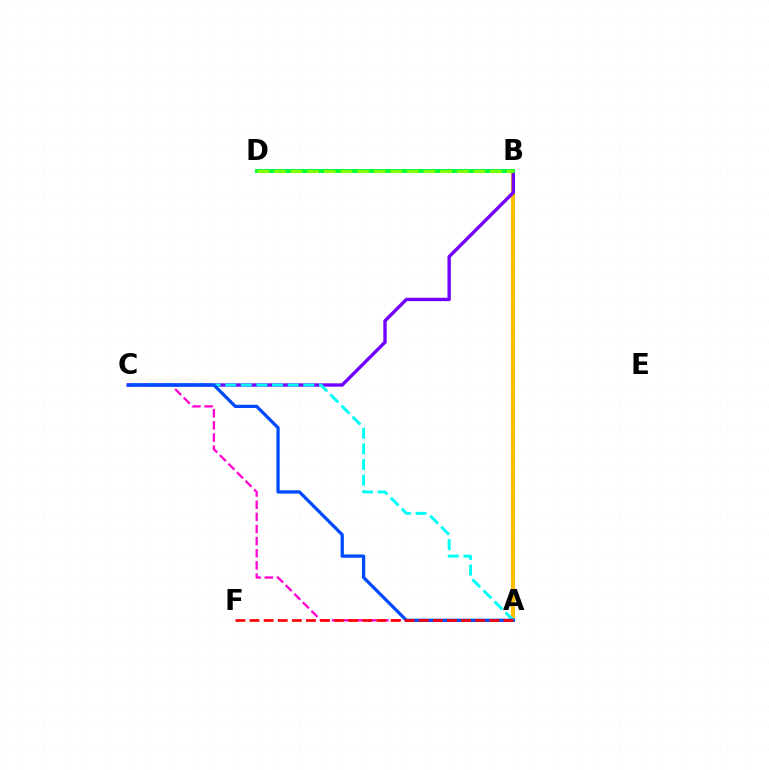{('A', 'C'): [{'color': '#ff00cf', 'line_style': 'dashed', 'thickness': 1.65}, {'color': '#00fff6', 'line_style': 'dashed', 'thickness': 2.12}, {'color': '#004bff', 'line_style': 'solid', 'thickness': 2.35}], ('A', 'B'): [{'color': '#ffbd00', 'line_style': 'solid', 'thickness': 2.94}], ('B', 'C'): [{'color': '#7200ff', 'line_style': 'solid', 'thickness': 2.43}], ('B', 'D'): [{'color': '#00ff39', 'line_style': 'solid', 'thickness': 2.84}, {'color': '#84ff00', 'line_style': 'dashed', 'thickness': 2.26}], ('A', 'F'): [{'color': '#ff0000', 'line_style': 'dashed', 'thickness': 1.92}]}